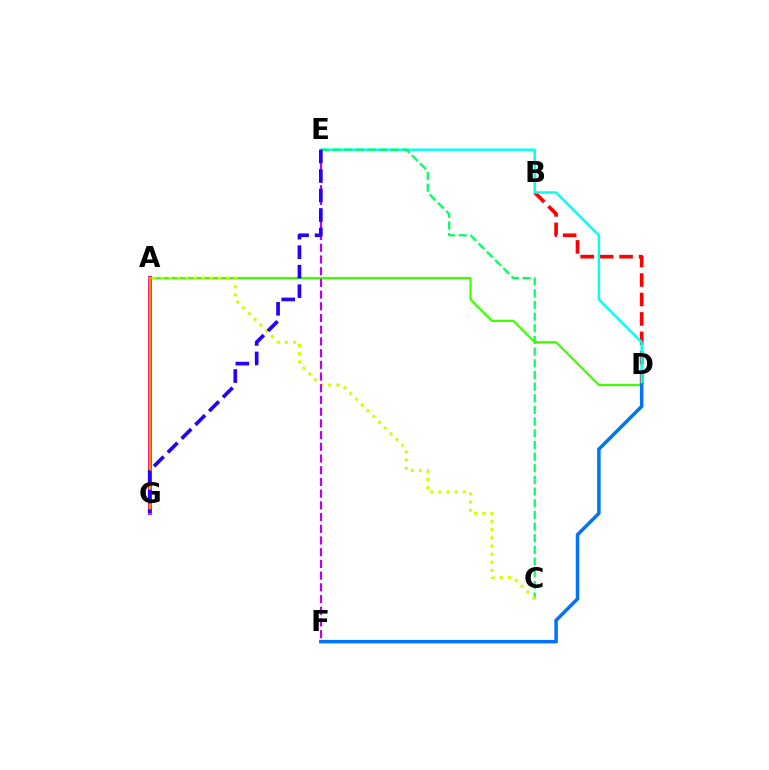{('B', 'D'): [{'color': '#ff0000', 'line_style': 'dashed', 'thickness': 2.64}], ('D', 'E'): [{'color': '#00fff6', 'line_style': 'solid', 'thickness': 1.77}], ('C', 'E'): [{'color': '#00ff5c', 'line_style': 'dashed', 'thickness': 1.58}], ('A', 'G'): [{'color': '#ff00ac', 'line_style': 'solid', 'thickness': 2.88}, {'color': '#ff9400', 'line_style': 'solid', 'thickness': 1.77}], ('A', 'D'): [{'color': '#3dff00', 'line_style': 'solid', 'thickness': 1.6}], ('A', 'C'): [{'color': '#d1ff00', 'line_style': 'dotted', 'thickness': 2.22}], ('E', 'F'): [{'color': '#b900ff', 'line_style': 'dashed', 'thickness': 1.59}], ('D', 'F'): [{'color': '#0074ff', 'line_style': 'solid', 'thickness': 2.52}], ('E', 'G'): [{'color': '#2500ff', 'line_style': 'dashed', 'thickness': 2.65}]}